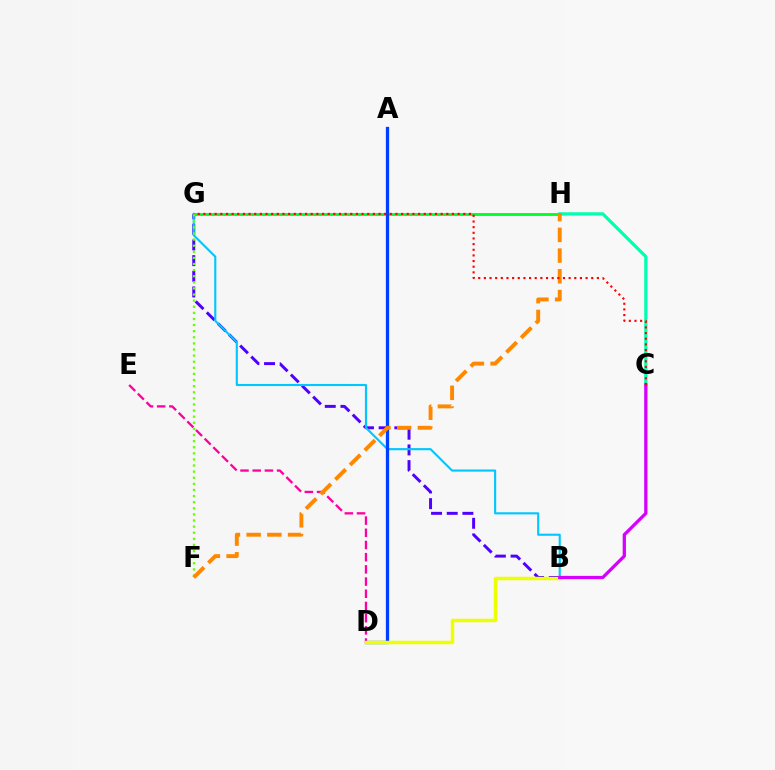{('C', 'H'): [{'color': '#00ffaf', 'line_style': 'solid', 'thickness': 2.33}], ('B', 'G'): [{'color': '#4f00ff', 'line_style': 'dashed', 'thickness': 2.13}, {'color': '#00c7ff', 'line_style': 'solid', 'thickness': 1.53}], ('G', 'H'): [{'color': '#00ff27', 'line_style': 'solid', 'thickness': 2.06}], ('D', 'E'): [{'color': '#ff00a0', 'line_style': 'dashed', 'thickness': 1.66}], ('F', 'G'): [{'color': '#66ff00', 'line_style': 'dotted', 'thickness': 1.66}], ('A', 'D'): [{'color': '#003fff', 'line_style': 'solid', 'thickness': 2.37}], ('B', 'D'): [{'color': '#eeff00', 'line_style': 'solid', 'thickness': 2.49}], ('F', 'H'): [{'color': '#ff8800', 'line_style': 'dashed', 'thickness': 2.81}], ('B', 'C'): [{'color': '#d600ff', 'line_style': 'solid', 'thickness': 2.35}], ('C', 'G'): [{'color': '#ff0000', 'line_style': 'dotted', 'thickness': 1.54}]}